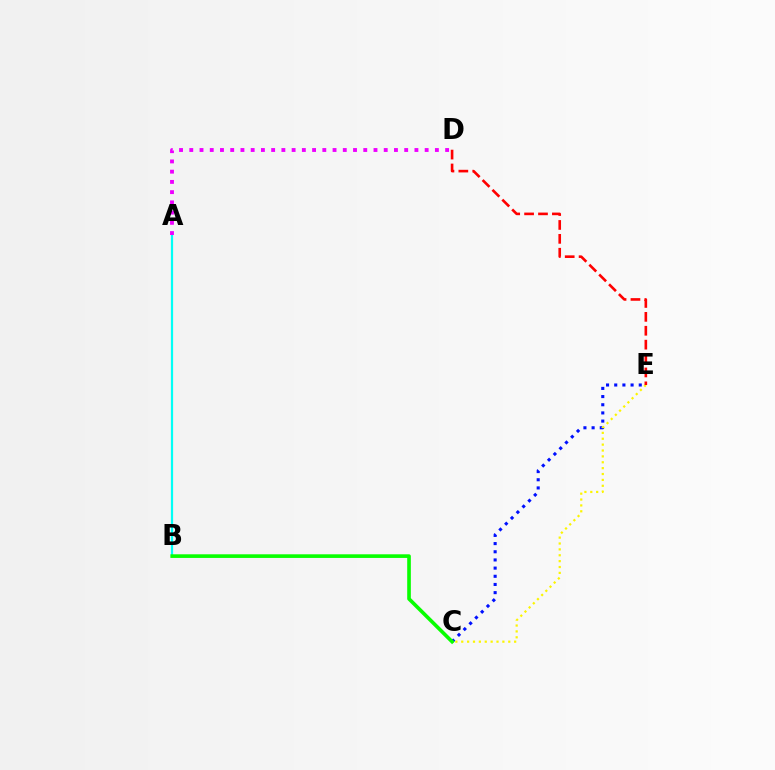{('C', 'E'): [{'color': '#0010ff', 'line_style': 'dotted', 'thickness': 2.22}, {'color': '#fcf500', 'line_style': 'dotted', 'thickness': 1.6}], ('A', 'B'): [{'color': '#00fff6', 'line_style': 'solid', 'thickness': 1.6}], ('B', 'C'): [{'color': '#08ff00', 'line_style': 'solid', 'thickness': 2.62}], ('D', 'E'): [{'color': '#ff0000', 'line_style': 'dashed', 'thickness': 1.89}], ('A', 'D'): [{'color': '#ee00ff', 'line_style': 'dotted', 'thickness': 2.78}]}